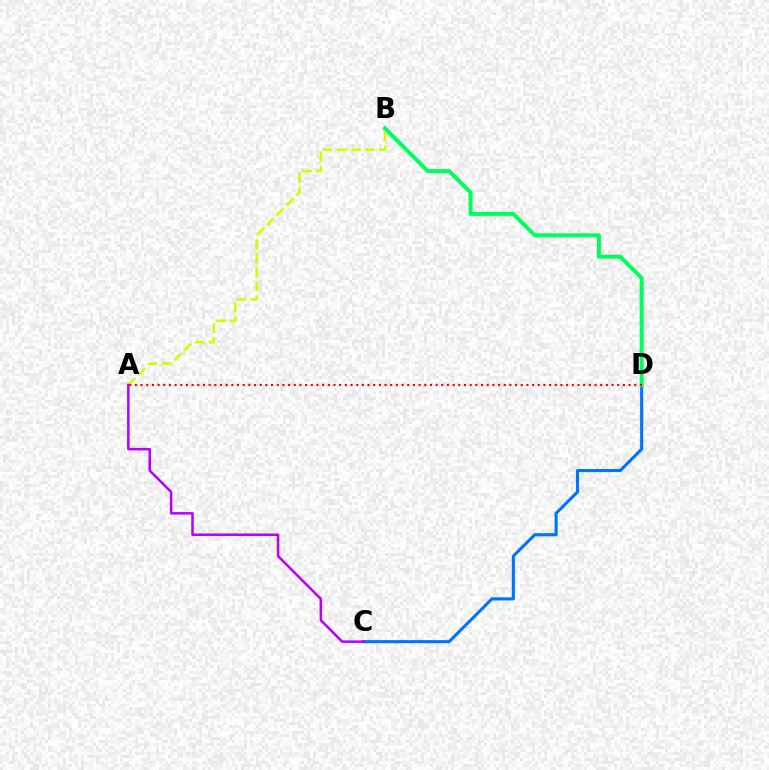{('C', 'D'): [{'color': '#0074ff', 'line_style': 'solid', 'thickness': 2.23}], ('B', 'D'): [{'color': '#00ff5c', 'line_style': 'solid', 'thickness': 2.87}], ('A', 'B'): [{'color': '#d1ff00', 'line_style': 'dashed', 'thickness': 1.91}], ('A', 'C'): [{'color': '#b900ff', 'line_style': 'solid', 'thickness': 1.82}], ('A', 'D'): [{'color': '#ff0000', 'line_style': 'dotted', 'thickness': 1.54}]}